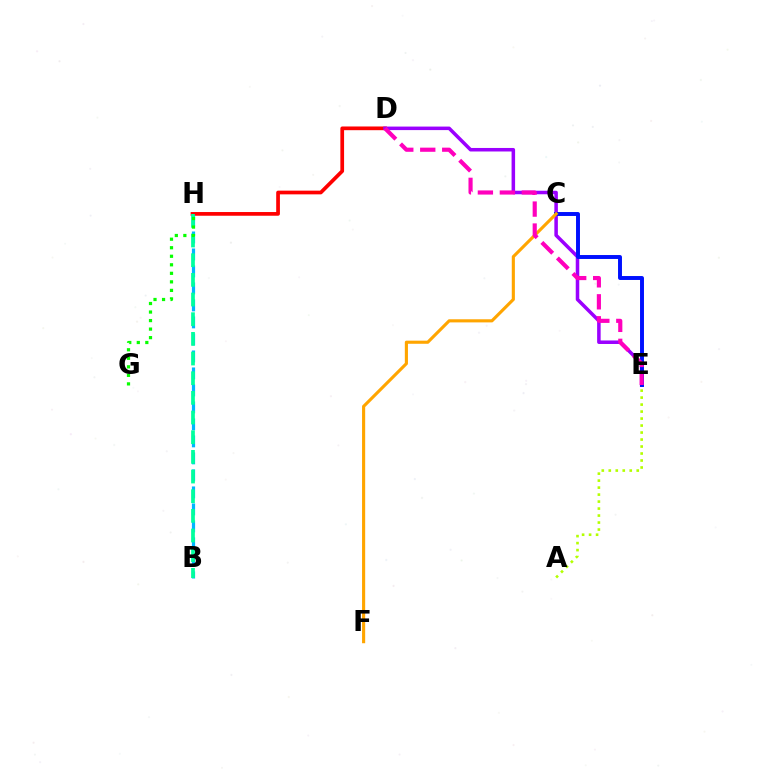{('B', 'H'): [{'color': '#00b5ff', 'line_style': 'dashed', 'thickness': 2.31}, {'color': '#00ff9d', 'line_style': 'dashed', 'thickness': 2.67}], ('D', 'H'): [{'color': '#ff0000', 'line_style': 'solid', 'thickness': 2.67}], ('D', 'E'): [{'color': '#9b00ff', 'line_style': 'solid', 'thickness': 2.53}, {'color': '#ff00bd', 'line_style': 'dashed', 'thickness': 2.98}], ('C', 'E'): [{'color': '#0010ff', 'line_style': 'solid', 'thickness': 2.83}], ('A', 'E'): [{'color': '#b3ff00', 'line_style': 'dotted', 'thickness': 1.9}], ('G', 'H'): [{'color': '#08ff00', 'line_style': 'dotted', 'thickness': 2.32}], ('C', 'F'): [{'color': '#ffa500', 'line_style': 'solid', 'thickness': 2.25}]}